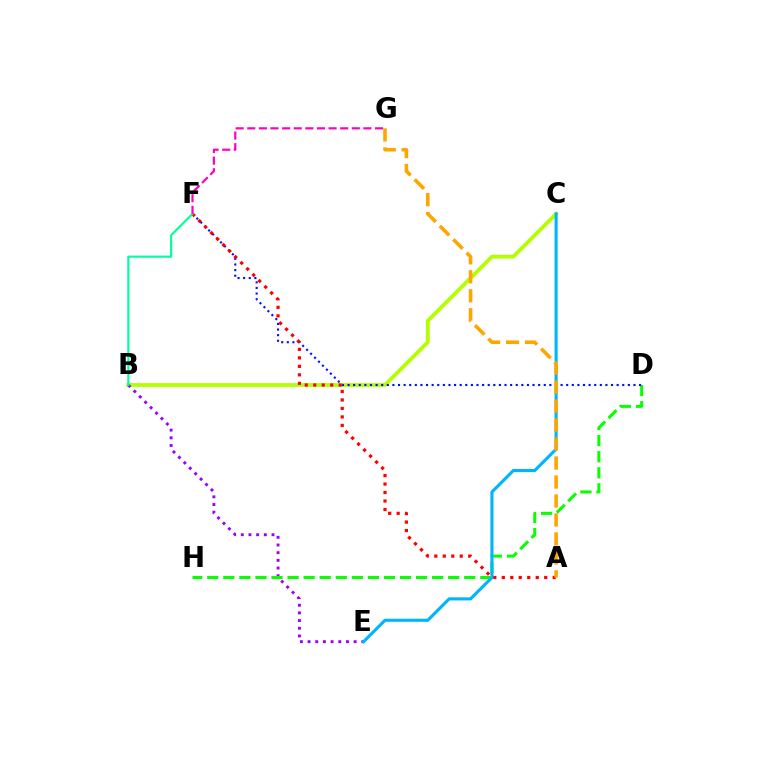{('B', 'C'): [{'color': '#b3ff00', 'line_style': 'solid', 'thickness': 2.75}], ('B', 'E'): [{'color': '#9b00ff', 'line_style': 'dotted', 'thickness': 2.09}], ('D', 'H'): [{'color': '#08ff00', 'line_style': 'dashed', 'thickness': 2.18}], ('C', 'E'): [{'color': '#00b5ff', 'line_style': 'solid', 'thickness': 2.24}], ('D', 'F'): [{'color': '#0010ff', 'line_style': 'dotted', 'thickness': 1.52}], ('A', 'F'): [{'color': '#ff0000', 'line_style': 'dotted', 'thickness': 2.31}], ('B', 'F'): [{'color': '#00ff9d', 'line_style': 'solid', 'thickness': 1.55}], ('A', 'G'): [{'color': '#ffa500', 'line_style': 'dashed', 'thickness': 2.58}], ('F', 'G'): [{'color': '#ff00bd', 'line_style': 'dashed', 'thickness': 1.58}]}